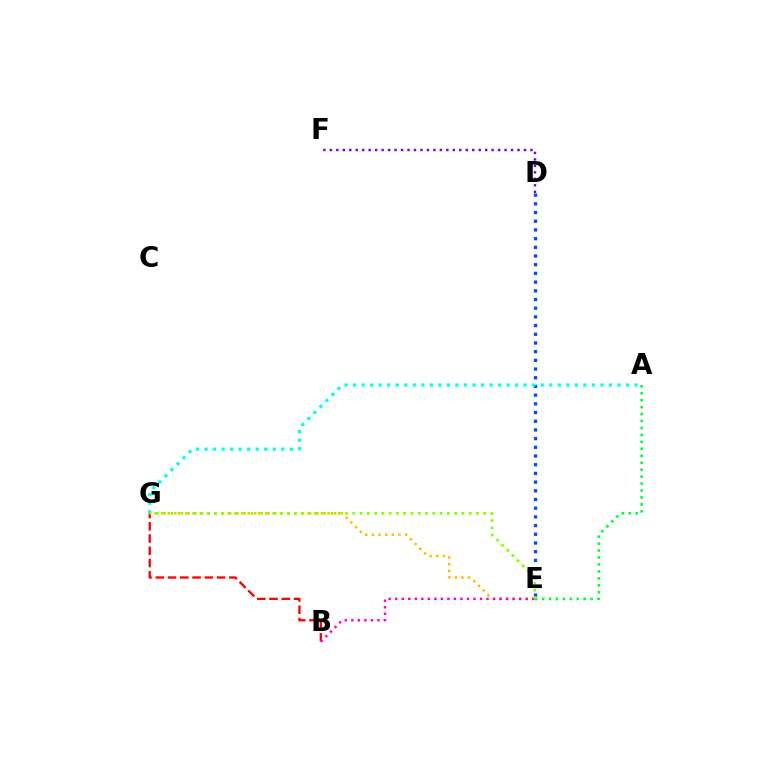{('A', 'E'): [{'color': '#00ff39', 'line_style': 'dotted', 'thickness': 1.89}], ('D', 'E'): [{'color': '#004bff', 'line_style': 'dotted', 'thickness': 2.36}], ('D', 'F'): [{'color': '#7200ff', 'line_style': 'dotted', 'thickness': 1.76}], ('A', 'G'): [{'color': '#00fff6', 'line_style': 'dotted', 'thickness': 2.32}], ('E', 'G'): [{'color': '#ffbd00', 'line_style': 'dotted', 'thickness': 1.81}, {'color': '#84ff00', 'line_style': 'dotted', 'thickness': 1.98}], ('B', 'G'): [{'color': '#ff0000', 'line_style': 'dashed', 'thickness': 1.67}], ('B', 'E'): [{'color': '#ff00cf', 'line_style': 'dotted', 'thickness': 1.77}]}